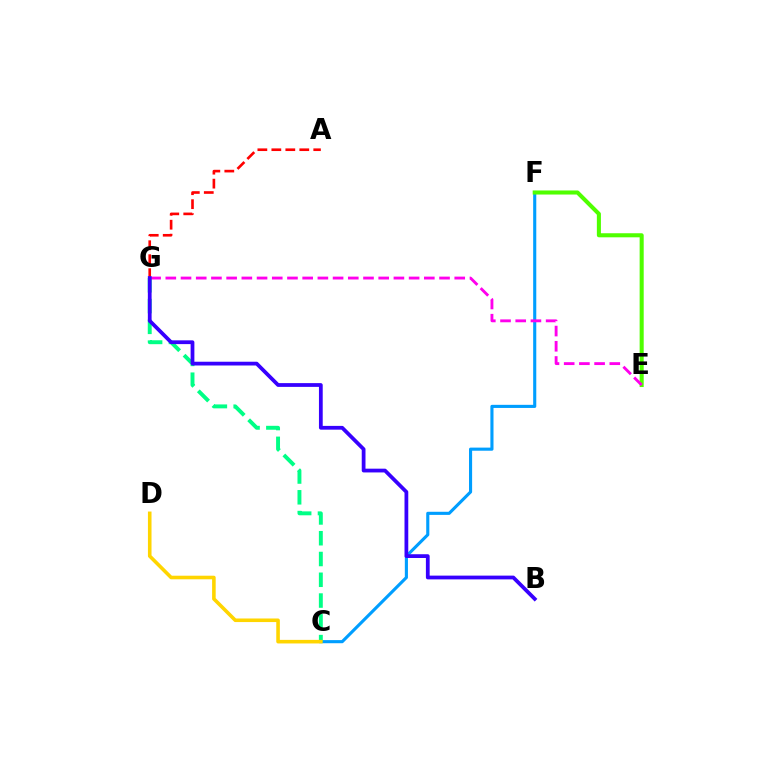{('C', 'F'): [{'color': '#009eff', 'line_style': 'solid', 'thickness': 2.24}], ('C', 'G'): [{'color': '#00ff86', 'line_style': 'dashed', 'thickness': 2.82}], ('E', 'F'): [{'color': '#4fff00', 'line_style': 'solid', 'thickness': 2.93}], ('E', 'G'): [{'color': '#ff00ed', 'line_style': 'dashed', 'thickness': 2.07}], ('A', 'G'): [{'color': '#ff0000', 'line_style': 'dashed', 'thickness': 1.9}], ('B', 'G'): [{'color': '#3700ff', 'line_style': 'solid', 'thickness': 2.71}], ('C', 'D'): [{'color': '#ffd500', 'line_style': 'solid', 'thickness': 2.58}]}